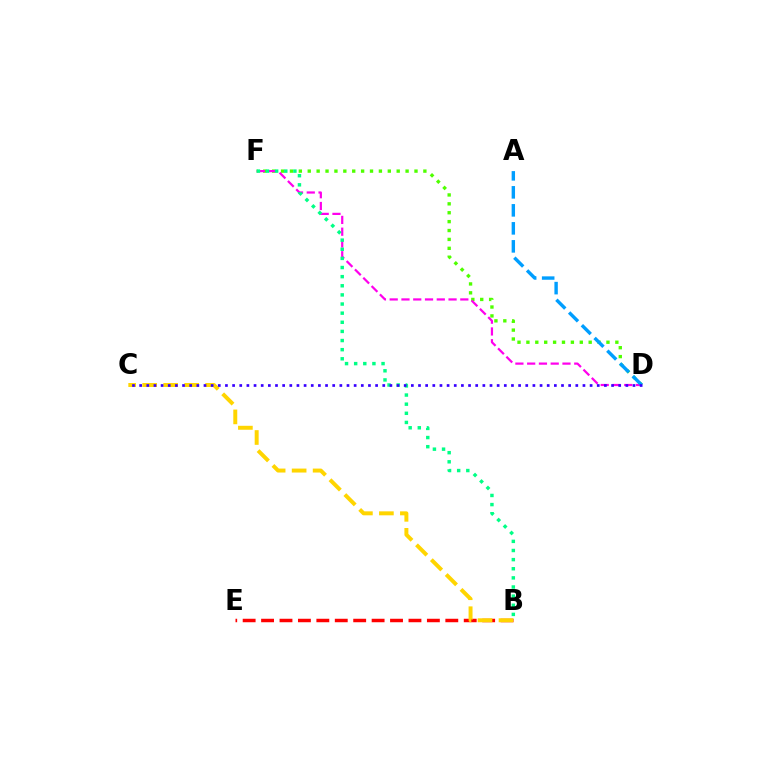{('D', 'F'): [{'color': '#4fff00', 'line_style': 'dotted', 'thickness': 2.42}, {'color': '#ff00ed', 'line_style': 'dashed', 'thickness': 1.6}], ('B', 'E'): [{'color': '#ff0000', 'line_style': 'dashed', 'thickness': 2.5}], ('B', 'C'): [{'color': '#ffd500', 'line_style': 'dashed', 'thickness': 2.85}], ('B', 'F'): [{'color': '#00ff86', 'line_style': 'dotted', 'thickness': 2.48}], ('A', 'D'): [{'color': '#009eff', 'line_style': 'dashed', 'thickness': 2.45}], ('C', 'D'): [{'color': '#3700ff', 'line_style': 'dotted', 'thickness': 1.94}]}